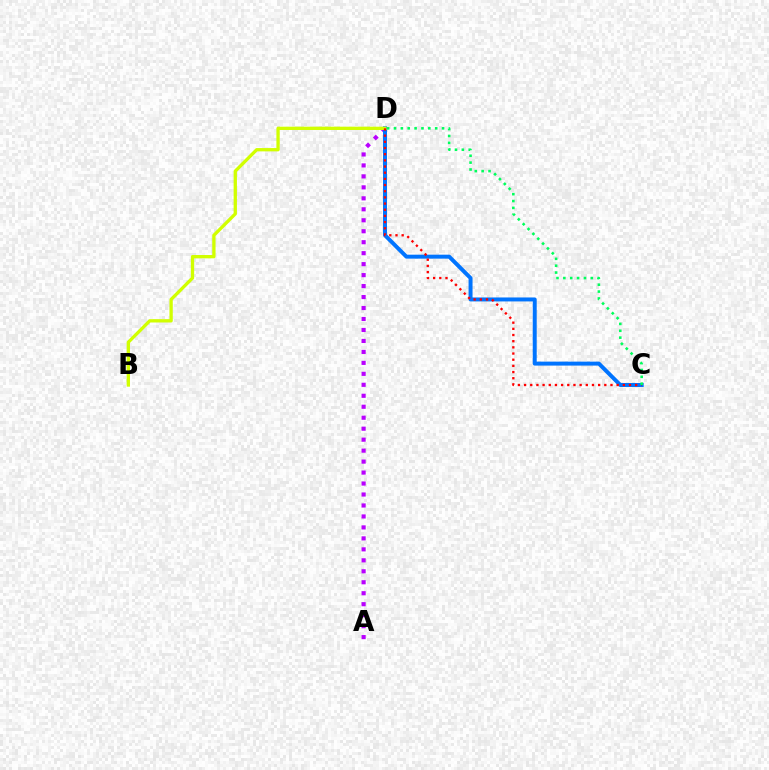{('A', 'D'): [{'color': '#b900ff', 'line_style': 'dotted', 'thickness': 2.98}], ('C', 'D'): [{'color': '#0074ff', 'line_style': 'solid', 'thickness': 2.86}, {'color': '#ff0000', 'line_style': 'dotted', 'thickness': 1.68}, {'color': '#00ff5c', 'line_style': 'dotted', 'thickness': 1.87}], ('B', 'D'): [{'color': '#d1ff00', 'line_style': 'solid', 'thickness': 2.38}]}